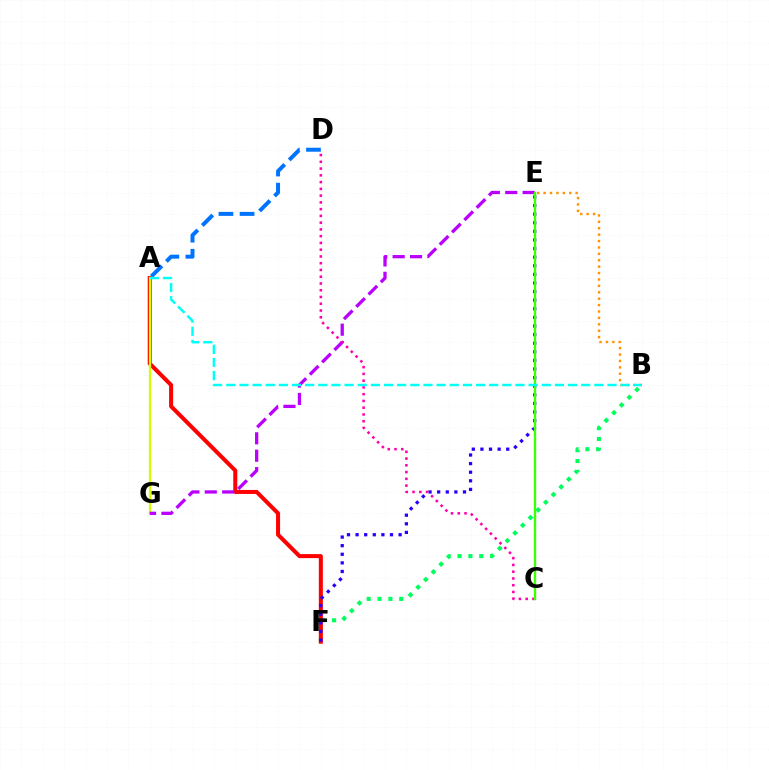{('B', 'F'): [{'color': '#00ff5c', 'line_style': 'dotted', 'thickness': 2.95}], ('A', 'D'): [{'color': '#0074ff', 'line_style': 'dashed', 'thickness': 2.87}], ('A', 'F'): [{'color': '#ff0000', 'line_style': 'solid', 'thickness': 2.9}], ('B', 'E'): [{'color': '#ff9400', 'line_style': 'dotted', 'thickness': 1.74}], ('A', 'G'): [{'color': '#d1ff00', 'line_style': 'solid', 'thickness': 1.64}], ('E', 'F'): [{'color': '#2500ff', 'line_style': 'dotted', 'thickness': 2.34}], ('E', 'G'): [{'color': '#b900ff', 'line_style': 'dashed', 'thickness': 2.36}], ('C', 'D'): [{'color': '#ff00ac', 'line_style': 'dotted', 'thickness': 1.84}], ('C', 'E'): [{'color': '#3dff00', 'line_style': 'solid', 'thickness': 1.7}], ('A', 'B'): [{'color': '#00fff6', 'line_style': 'dashed', 'thickness': 1.79}]}